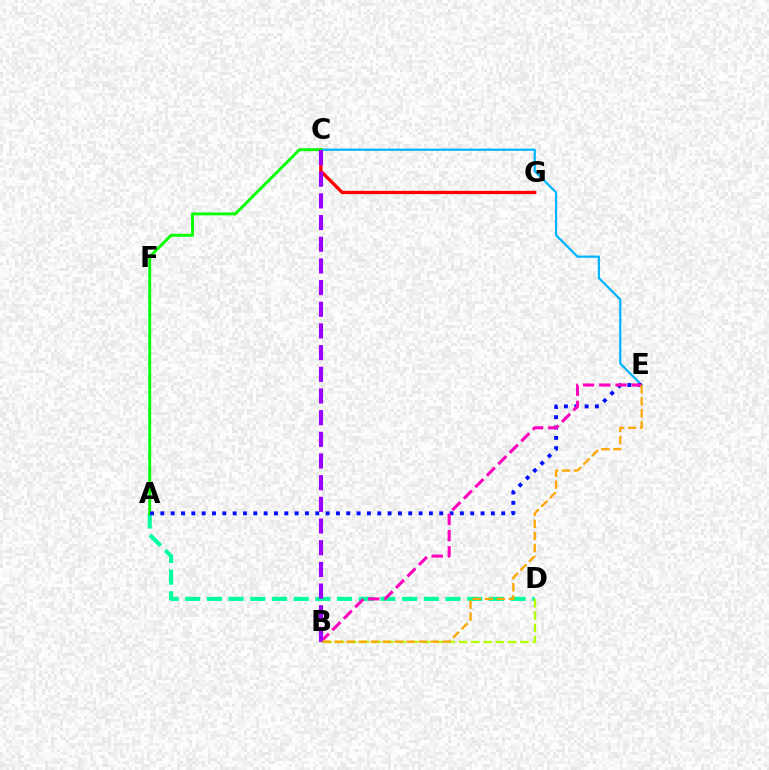{('C', 'G'): [{'color': '#ff0000', 'line_style': 'solid', 'thickness': 2.39}], ('A', 'D'): [{'color': '#00ff9d', 'line_style': 'dashed', 'thickness': 2.95}], ('C', 'E'): [{'color': '#00b5ff', 'line_style': 'solid', 'thickness': 1.61}], ('A', 'C'): [{'color': '#08ff00', 'line_style': 'solid', 'thickness': 2.09}], ('A', 'E'): [{'color': '#0010ff', 'line_style': 'dotted', 'thickness': 2.81}], ('B', 'E'): [{'color': '#ff00bd', 'line_style': 'dashed', 'thickness': 2.21}, {'color': '#ffa500', 'line_style': 'dashed', 'thickness': 1.63}], ('B', 'D'): [{'color': '#b3ff00', 'line_style': 'dashed', 'thickness': 1.67}], ('B', 'C'): [{'color': '#9b00ff', 'line_style': 'dashed', 'thickness': 2.94}]}